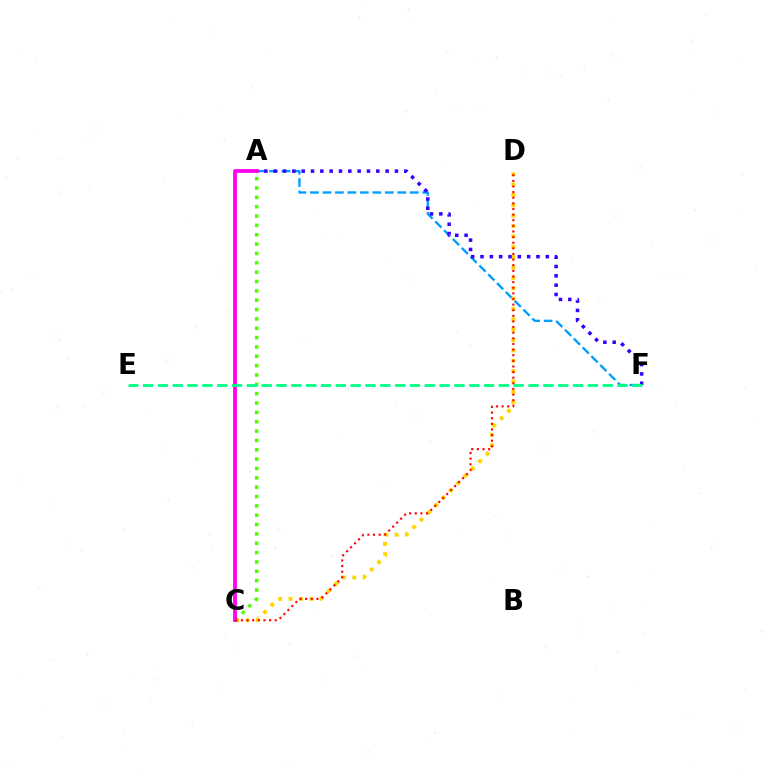{('A', 'C'): [{'color': '#4fff00', 'line_style': 'dotted', 'thickness': 2.54}, {'color': '#ff00ed', 'line_style': 'solid', 'thickness': 2.73}], ('A', 'F'): [{'color': '#009eff', 'line_style': 'dashed', 'thickness': 1.69}, {'color': '#3700ff', 'line_style': 'dotted', 'thickness': 2.53}], ('C', 'D'): [{'color': '#ffd500', 'line_style': 'dotted', 'thickness': 2.82}, {'color': '#ff0000', 'line_style': 'dotted', 'thickness': 1.53}], ('E', 'F'): [{'color': '#00ff86', 'line_style': 'dashed', 'thickness': 2.01}]}